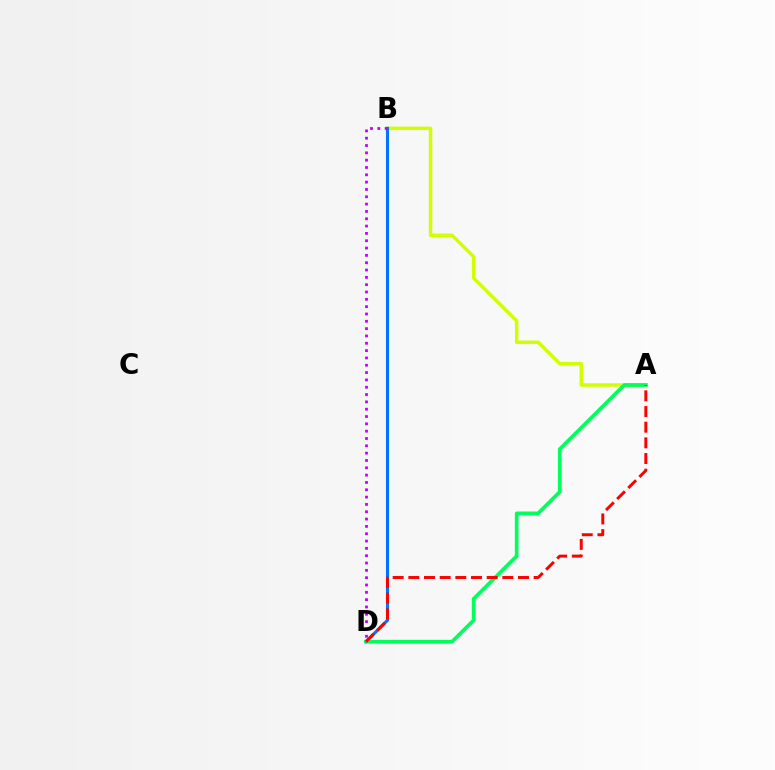{('A', 'B'): [{'color': '#d1ff00', 'line_style': 'solid', 'thickness': 2.5}], ('B', 'D'): [{'color': '#0074ff', 'line_style': 'solid', 'thickness': 2.22}, {'color': '#b900ff', 'line_style': 'dotted', 'thickness': 1.99}], ('A', 'D'): [{'color': '#00ff5c', 'line_style': 'solid', 'thickness': 2.64}, {'color': '#ff0000', 'line_style': 'dashed', 'thickness': 2.13}]}